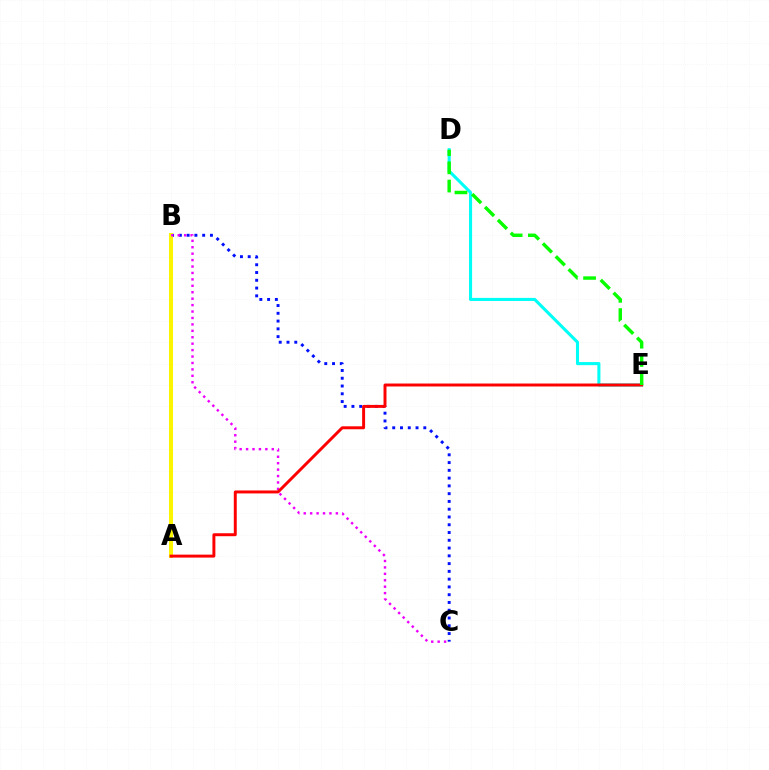{('B', 'C'): [{'color': '#0010ff', 'line_style': 'dotted', 'thickness': 2.11}, {'color': '#ee00ff', 'line_style': 'dotted', 'thickness': 1.75}], ('D', 'E'): [{'color': '#00fff6', 'line_style': 'solid', 'thickness': 2.21}, {'color': '#08ff00', 'line_style': 'dashed', 'thickness': 2.48}], ('A', 'B'): [{'color': '#fcf500', 'line_style': 'solid', 'thickness': 2.89}], ('A', 'E'): [{'color': '#ff0000', 'line_style': 'solid', 'thickness': 2.13}]}